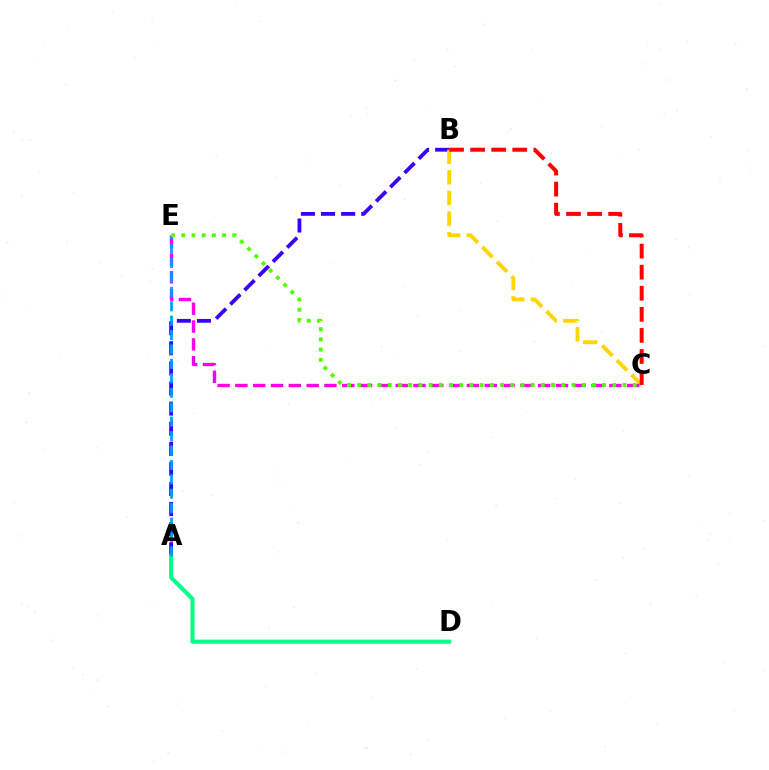{('A', 'B'): [{'color': '#3700ff', 'line_style': 'dashed', 'thickness': 2.73}], ('B', 'C'): [{'color': '#ffd500', 'line_style': 'dashed', 'thickness': 2.8}, {'color': '#ff0000', 'line_style': 'dashed', 'thickness': 2.86}], ('A', 'D'): [{'color': '#00ff86', 'line_style': 'solid', 'thickness': 2.92}], ('C', 'E'): [{'color': '#ff00ed', 'line_style': 'dashed', 'thickness': 2.42}, {'color': '#4fff00', 'line_style': 'dotted', 'thickness': 2.77}], ('A', 'E'): [{'color': '#009eff', 'line_style': 'dashed', 'thickness': 1.96}]}